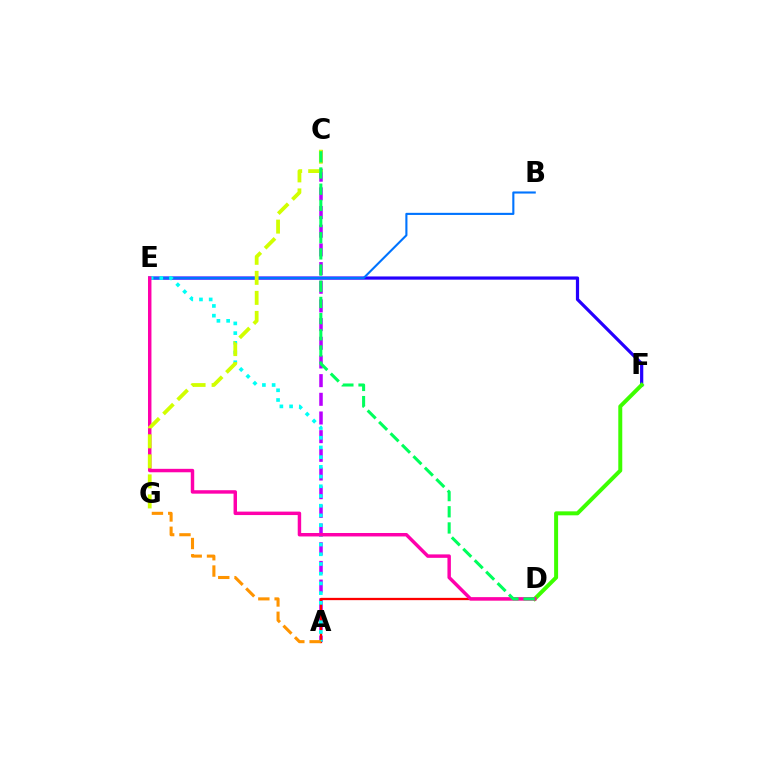{('A', 'C'): [{'color': '#b900ff', 'line_style': 'dashed', 'thickness': 2.54}], ('E', 'F'): [{'color': '#2500ff', 'line_style': 'solid', 'thickness': 2.31}], ('A', 'D'): [{'color': '#ff0000', 'line_style': 'solid', 'thickness': 1.65}], ('B', 'E'): [{'color': '#0074ff', 'line_style': 'solid', 'thickness': 1.52}], ('A', 'E'): [{'color': '#00fff6', 'line_style': 'dotted', 'thickness': 2.64}], ('D', 'F'): [{'color': '#3dff00', 'line_style': 'solid', 'thickness': 2.86}], ('A', 'G'): [{'color': '#ff9400', 'line_style': 'dashed', 'thickness': 2.22}], ('D', 'E'): [{'color': '#ff00ac', 'line_style': 'solid', 'thickness': 2.48}], ('C', 'G'): [{'color': '#d1ff00', 'line_style': 'dashed', 'thickness': 2.72}], ('C', 'D'): [{'color': '#00ff5c', 'line_style': 'dashed', 'thickness': 2.2}]}